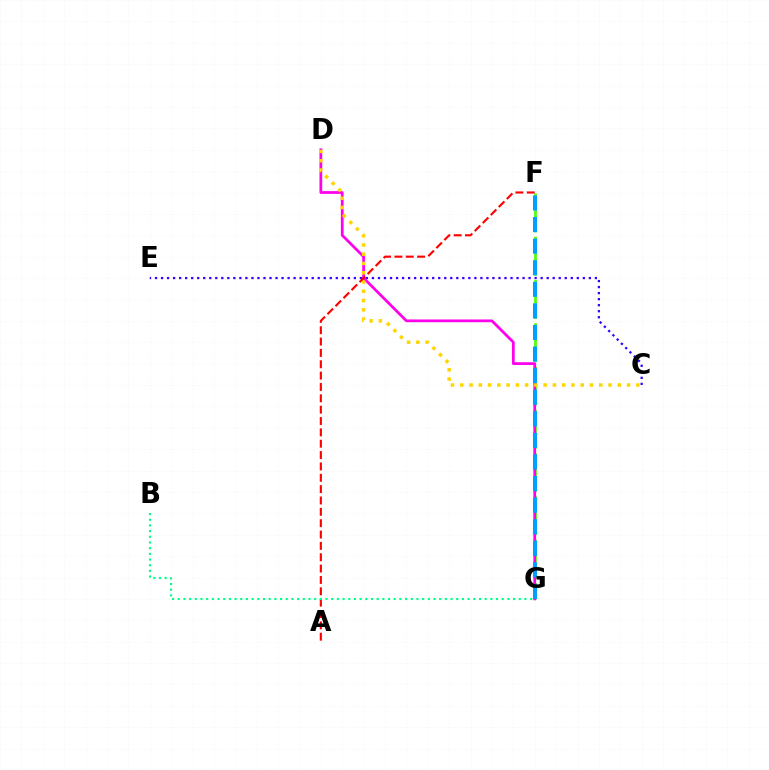{('F', 'G'): [{'color': '#4fff00', 'line_style': 'dashed', 'thickness': 1.96}, {'color': '#009eff', 'line_style': 'dashed', 'thickness': 2.93}], ('D', 'G'): [{'color': '#ff00ed', 'line_style': 'solid', 'thickness': 1.98}], ('C', 'D'): [{'color': '#ffd500', 'line_style': 'dotted', 'thickness': 2.52}], ('C', 'E'): [{'color': '#3700ff', 'line_style': 'dotted', 'thickness': 1.64}], ('A', 'F'): [{'color': '#ff0000', 'line_style': 'dashed', 'thickness': 1.54}], ('B', 'G'): [{'color': '#00ff86', 'line_style': 'dotted', 'thickness': 1.54}]}